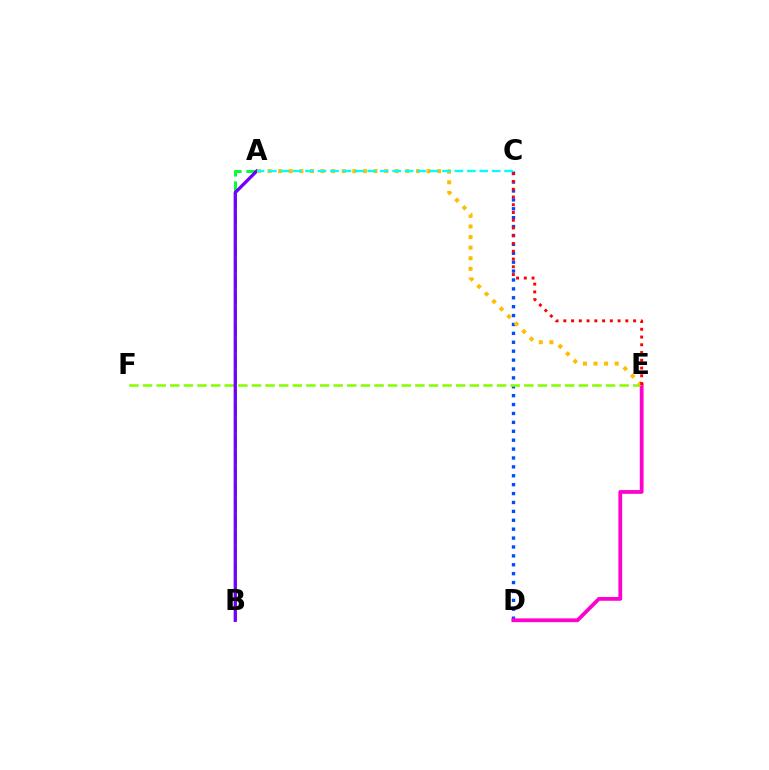{('C', 'D'): [{'color': '#004bff', 'line_style': 'dotted', 'thickness': 2.42}], ('E', 'F'): [{'color': '#84ff00', 'line_style': 'dashed', 'thickness': 1.85}], ('D', 'E'): [{'color': '#ff00cf', 'line_style': 'solid', 'thickness': 2.72}], ('A', 'B'): [{'color': '#00ff39', 'line_style': 'dashed', 'thickness': 2.16}, {'color': '#7200ff', 'line_style': 'solid', 'thickness': 2.36}], ('A', 'E'): [{'color': '#ffbd00', 'line_style': 'dotted', 'thickness': 2.88}], ('C', 'E'): [{'color': '#ff0000', 'line_style': 'dotted', 'thickness': 2.11}], ('A', 'C'): [{'color': '#00fff6', 'line_style': 'dashed', 'thickness': 1.69}]}